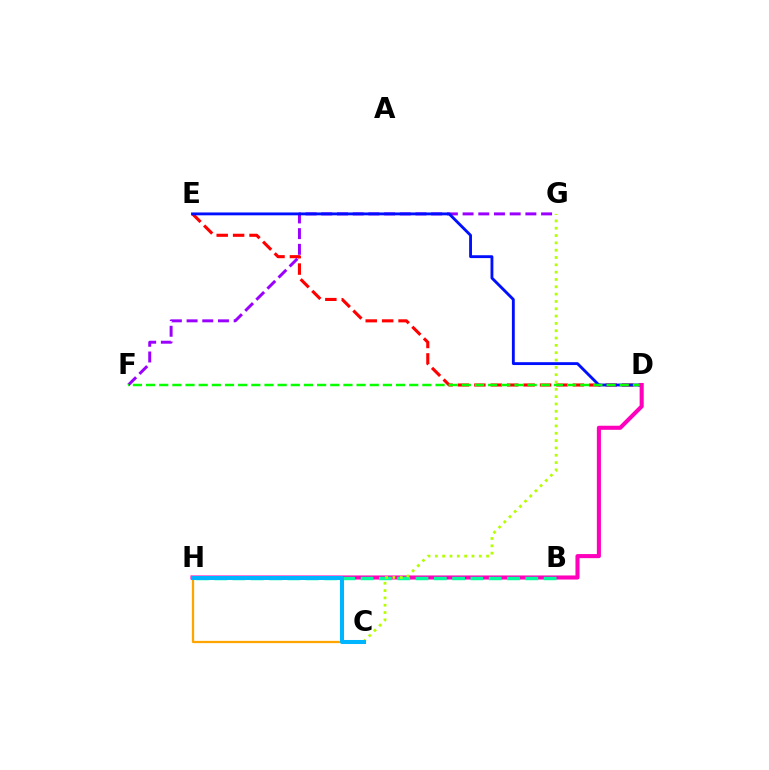{('C', 'H'): [{'color': '#ffa500', 'line_style': 'solid', 'thickness': 1.63}, {'color': '#00b5ff', 'line_style': 'solid', 'thickness': 2.92}], ('D', 'E'): [{'color': '#ff0000', 'line_style': 'dashed', 'thickness': 2.23}, {'color': '#0010ff', 'line_style': 'solid', 'thickness': 2.06}], ('F', 'G'): [{'color': '#9b00ff', 'line_style': 'dashed', 'thickness': 2.13}], ('D', 'F'): [{'color': '#08ff00', 'line_style': 'dashed', 'thickness': 1.79}], ('D', 'H'): [{'color': '#ff00bd', 'line_style': 'solid', 'thickness': 2.93}], ('B', 'H'): [{'color': '#00ff9d', 'line_style': 'dashed', 'thickness': 2.49}], ('C', 'G'): [{'color': '#b3ff00', 'line_style': 'dotted', 'thickness': 1.99}]}